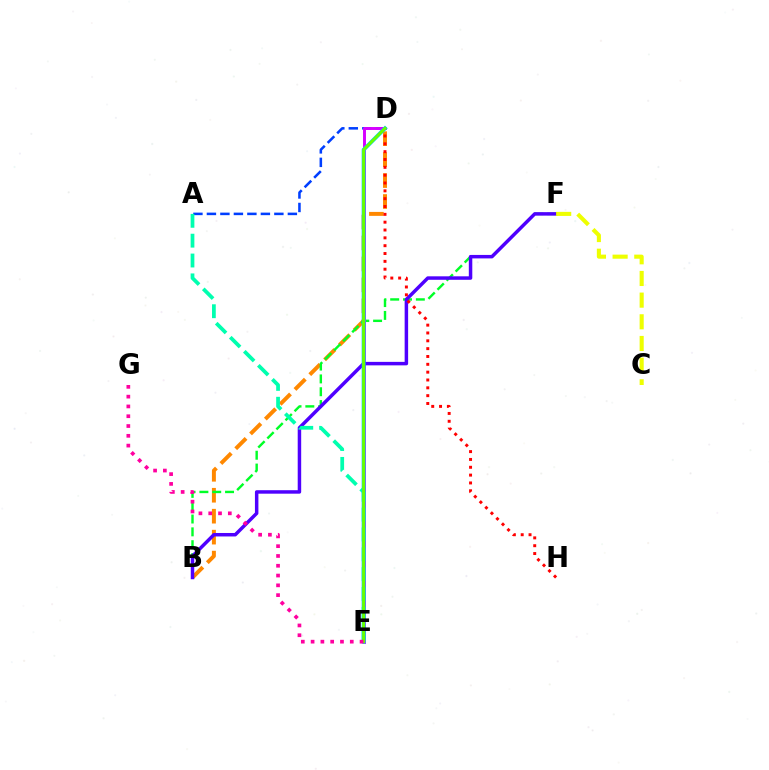{('B', 'D'): [{'color': '#ff8800', 'line_style': 'dashed', 'thickness': 2.85}], ('B', 'F'): [{'color': '#00ff27', 'line_style': 'dashed', 'thickness': 1.74}, {'color': '#4f00ff', 'line_style': 'solid', 'thickness': 2.5}], ('A', 'D'): [{'color': '#003fff', 'line_style': 'dashed', 'thickness': 1.83}], ('D', 'E'): [{'color': '#d600ff', 'line_style': 'solid', 'thickness': 2.11}, {'color': '#00c7ff', 'line_style': 'solid', 'thickness': 2.79}, {'color': '#66ff00', 'line_style': 'solid', 'thickness': 2.14}], ('A', 'E'): [{'color': '#00ffaf', 'line_style': 'dashed', 'thickness': 2.7}], ('D', 'H'): [{'color': '#ff0000', 'line_style': 'dotted', 'thickness': 2.13}], ('E', 'G'): [{'color': '#ff00a0', 'line_style': 'dotted', 'thickness': 2.66}], ('C', 'F'): [{'color': '#eeff00', 'line_style': 'dashed', 'thickness': 2.94}]}